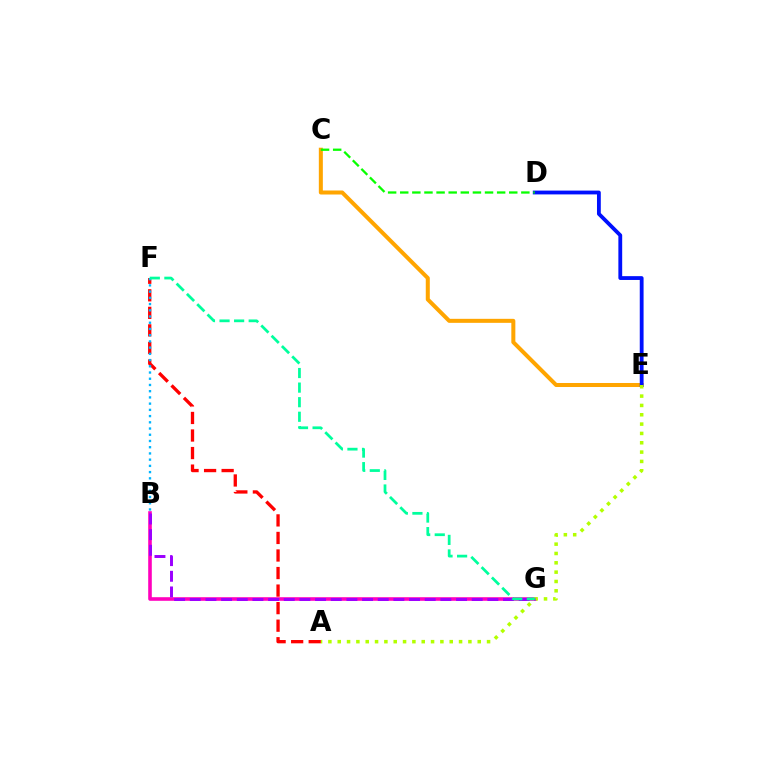{('C', 'E'): [{'color': '#ffa500', 'line_style': 'solid', 'thickness': 2.89}], ('D', 'E'): [{'color': '#0010ff', 'line_style': 'solid', 'thickness': 2.75}], ('B', 'G'): [{'color': '#ff00bd', 'line_style': 'solid', 'thickness': 2.59}, {'color': '#9b00ff', 'line_style': 'dashed', 'thickness': 2.13}], ('A', 'E'): [{'color': '#b3ff00', 'line_style': 'dotted', 'thickness': 2.54}], ('A', 'F'): [{'color': '#ff0000', 'line_style': 'dashed', 'thickness': 2.38}], ('B', 'F'): [{'color': '#00b5ff', 'line_style': 'dotted', 'thickness': 1.69}], ('C', 'D'): [{'color': '#08ff00', 'line_style': 'dashed', 'thickness': 1.65}], ('F', 'G'): [{'color': '#00ff9d', 'line_style': 'dashed', 'thickness': 1.98}]}